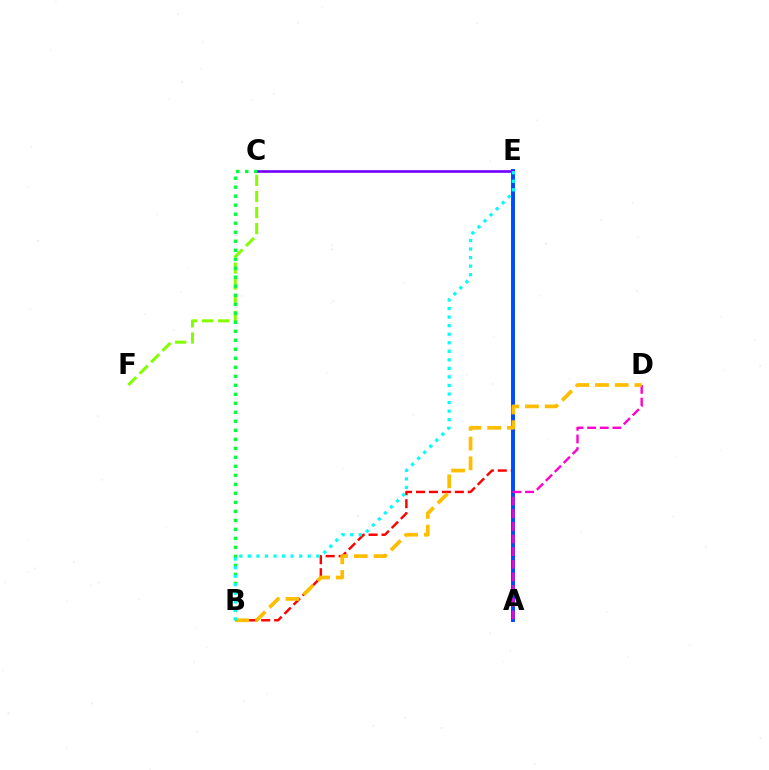{('C', 'F'): [{'color': '#84ff00', 'line_style': 'dashed', 'thickness': 2.19}], ('B', 'E'): [{'color': '#ff0000', 'line_style': 'dashed', 'thickness': 1.76}, {'color': '#00fff6', 'line_style': 'dotted', 'thickness': 2.32}], ('A', 'E'): [{'color': '#004bff', 'line_style': 'solid', 'thickness': 2.83}], ('C', 'E'): [{'color': '#7200ff', 'line_style': 'solid', 'thickness': 1.89}], ('A', 'D'): [{'color': '#ff00cf', 'line_style': 'dashed', 'thickness': 1.72}], ('B', 'D'): [{'color': '#ffbd00', 'line_style': 'dashed', 'thickness': 2.68}], ('B', 'C'): [{'color': '#00ff39', 'line_style': 'dotted', 'thickness': 2.45}]}